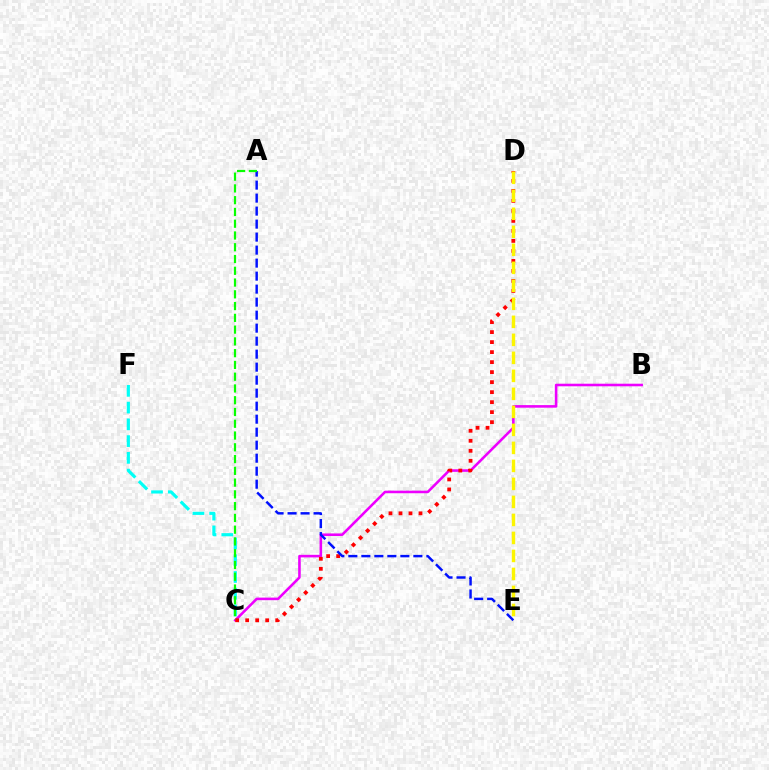{('B', 'C'): [{'color': '#ee00ff', 'line_style': 'solid', 'thickness': 1.86}], ('C', 'D'): [{'color': '#ff0000', 'line_style': 'dotted', 'thickness': 2.72}], ('A', 'E'): [{'color': '#0010ff', 'line_style': 'dashed', 'thickness': 1.77}], ('D', 'E'): [{'color': '#fcf500', 'line_style': 'dashed', 'thickness': 2.45}], ('C', 'F'): [{'color': '#00fff6', 'line_style': 'dashed', 'thickness': 2.28}], ('A', 'C'): [{'color': '#08ff00', 'line_style': 'dashed', 'thickness': 1.6}]}